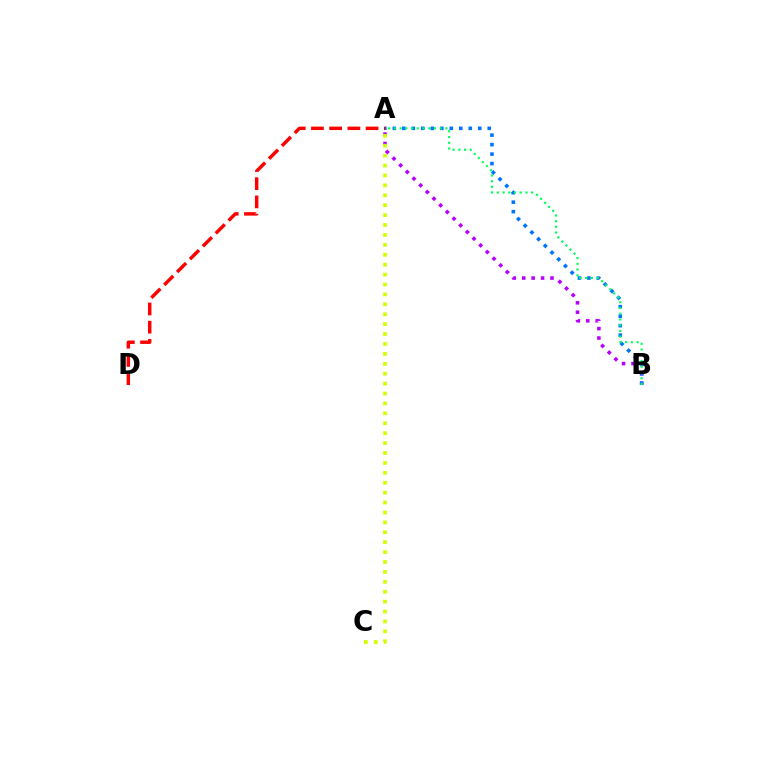{('A', 'B'): [{'color': '#b900ff', 'line_style': 'dotted', 'thickness': 2.56}, {'color': '#0074ff', 'line_style': 'dotted', 'thickness': 2.58}, {'color': '#00ff5c', 'line_style': 'dotted', 'thickness': 1.56}], ('A', 'C'): [{'color': '#d1ff00', 'line_style': 'dotted', 'thickness': 2.69}], ('A', 'D'): [{'color': '#ff0000', 'line_style': 'dashed', 'thickness': 2.47}]}